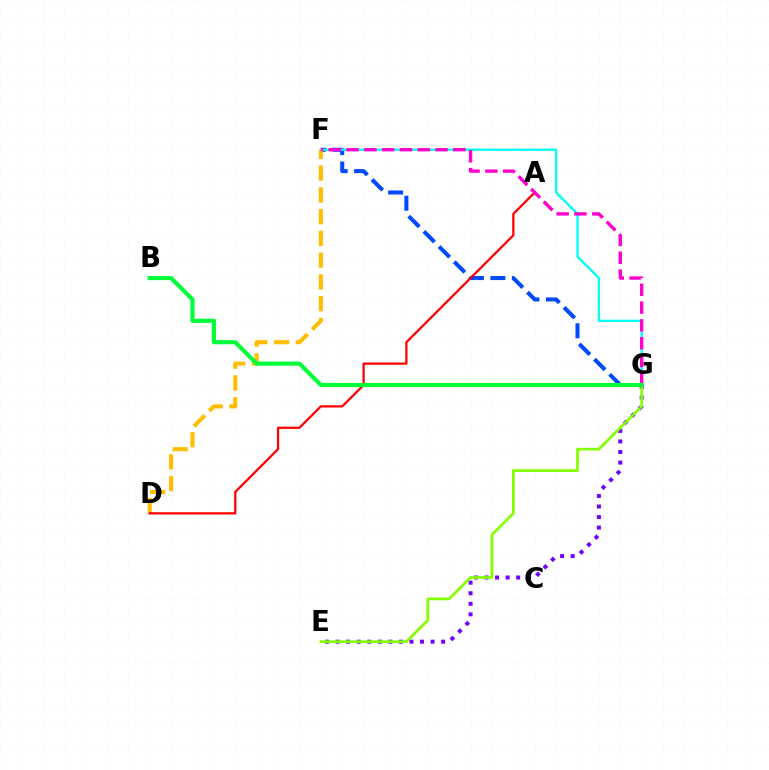{('E', 'G'): [{'color': '#7200ff', 'line_style': 'dotted', 'thickness': 2.87}, {'color': '#84ff00', 'line_style': 'solid', 'thickness': 1.97}], ('F', 'G'): [{'color': '#004bff', 'line_style': 'dashed', 'thickness': 2.91}, {'color': '#00fff6', 'line_style': 'solid', 'thickness': 1.67}, {'color': '#ff00cf', 'line_style': 'dashed', 'thickness': 2.42}], ('D', 'F'): [{'color': '#ffbd00', 'line_style': 'dashed', 'thickness': 2.96}], ('A', 'D'): [{'color': '#ff0000', 'line_style': 'solid', 'thickness': 1.62}], ('B', 'G'): [{'color': '#00ff39', 'line_style': 'solid', 'thickness': 2.97}]}